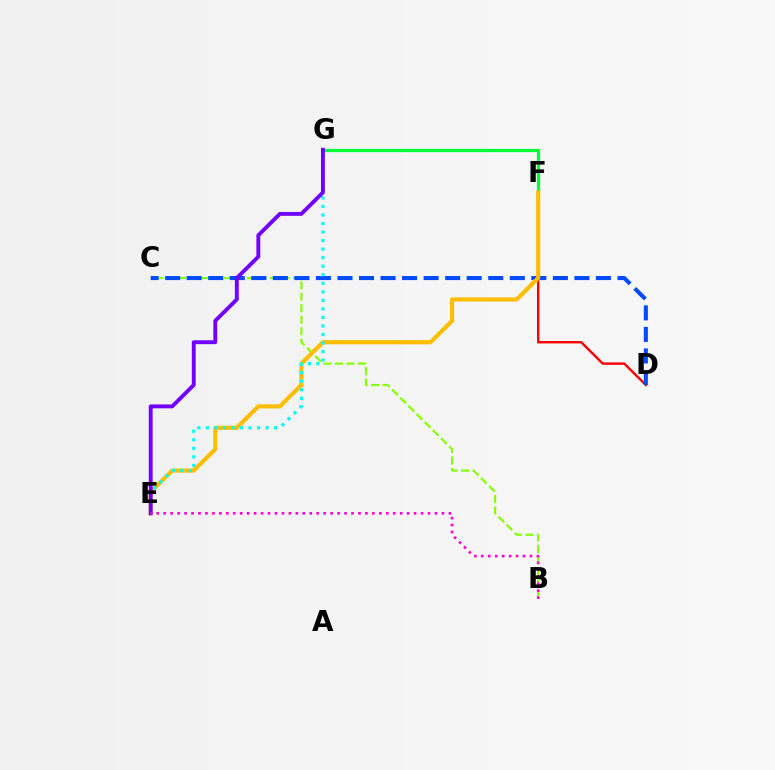{('B', 'C'): [{'color': '#84ff00', 'line_style': 'dashed', 'thickness': 1.56}], ('F', 'G'): [{'color': '#00ff39', 'line_style': 'solid', 'thickness': 2.33}], ('D', 'F'): [{'color': '#ff0000', 'line_style': 'solid', 'thickness': 1.73}], ('C', 'D'): [{'color': '#004bff', 'line_style': 'dashed', 'thickness': 2.93}], ('E', 'F'): [{'color': '#ffbd00', 'line_style': 'solid', 'thickness': 2.98}], ('E', 'G'): [{'color': '#00fff6', 'line_style': 'dotted', 'thickness': 2.32}, {'color': '#7200ff', 'line_style': 'solid', 'thickness': 2.79}], ('B', 'E'): [{'color': '#ff00cf', 'line_style': 'dotted', 'thickness': 1.89}]}